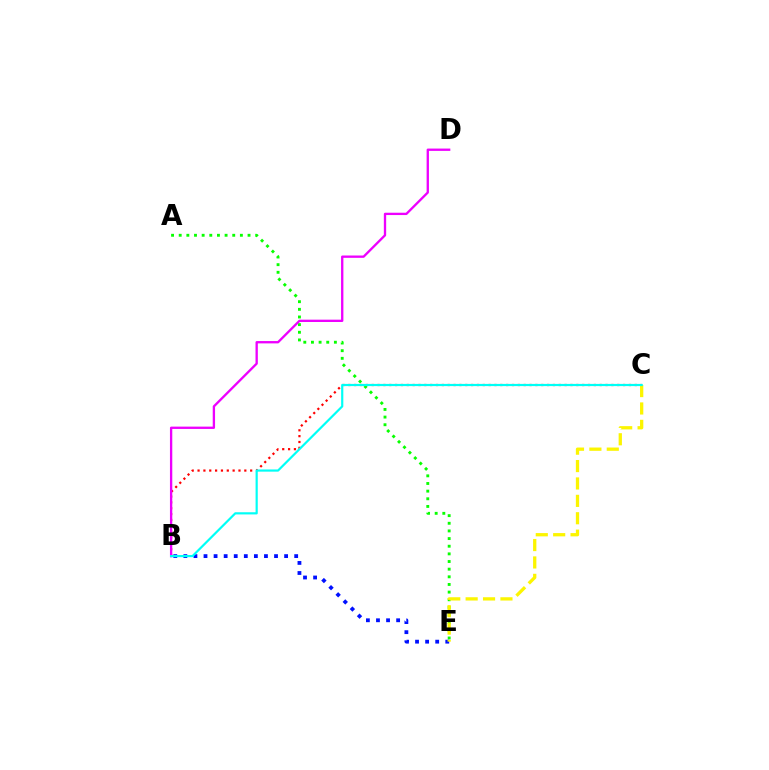{('A', 'E'): [{'color': '#08ff00', 'line_style': 'dotted', 'thickness': 2.08}], ('B', 'C'): [{'color': '#ff0000', 'line_style': 'dotted', 'thickness': 1.59}, {'color': '#00fff6', 'line_style': 'solid', 'thickness': 1.58}], ('B', 'E'): [{'color': '#0010ff', 'line_style': 'dotted', 'thickness': 2.74}], ('B', 'D'): [{'color': '#ee00ff', 'line_style': 'solid', 'thickness': 1.68}], ('C', 'E'): [{'color': '#fcf500', 'line_style': 'dashed', 'thickness': 2.36}]}